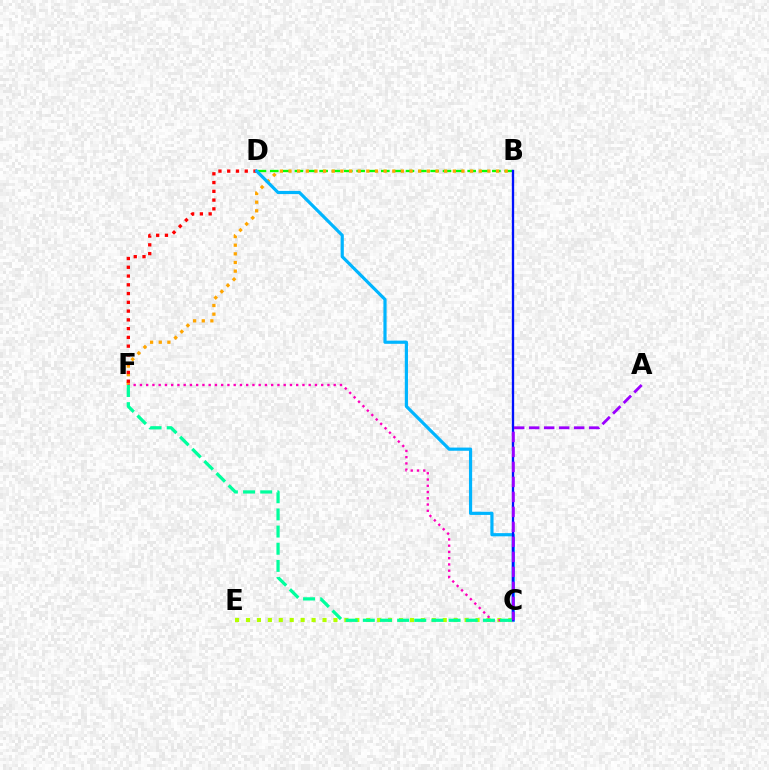{('B', 'D'): [{'color': '#08ff00', 'line_style': 'dashed', 'thickness': 1.68}], ('C', 'E'): [{'color': '#b3ff00', 'line_style': 'dotted', 'thickness': 2.97}], ('B', 'F'): [{'color': '#ffa500', 'line_style': 'dotted', 'thickness': 2.35}], ('D', 'F'): [{'color': '#ff0000', 'line_style': 'dotted', 'thickness': 2.38}], ('C', 'D'): [{'color': '#00b5ff', 'line_style': 'solid', 'thickness': 2.29}], ('C', 'F'): [{'color': '#ff00bd', 'line_style': 'dotted', 'thickness': 1.7}, {'color': '#00ff9d', 'line_style': 'dashed', 'thickness': 2.33}], ('B', 'C'): [{'color': '#0010ff', 'line_style': 'solid', 'thickness': 1.67}], ('A', 'C'): [{'color': '#9b00ff', 'line_style': 'dashed', 'thickness': 2.04}]}